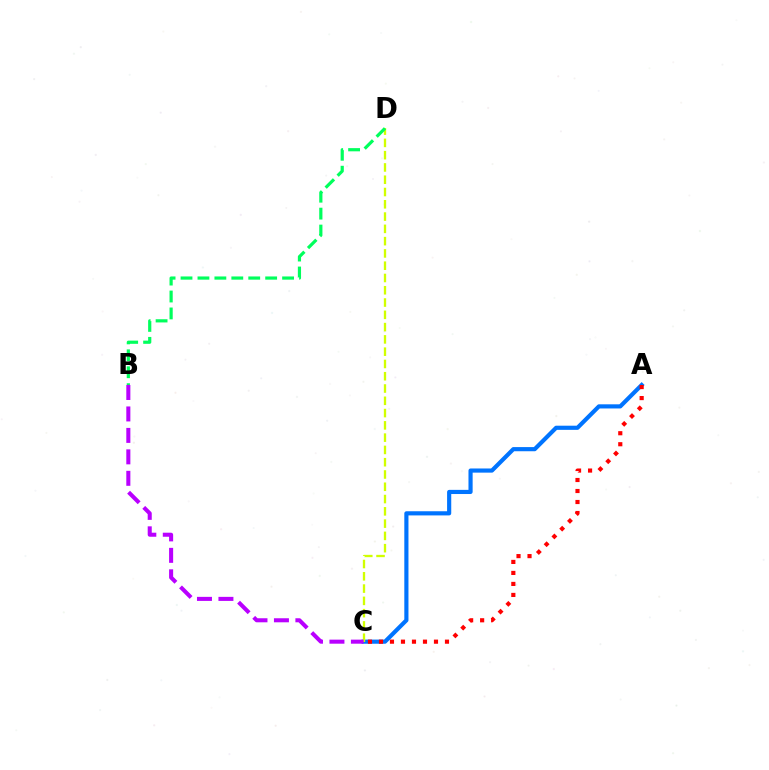{('A', 'C'): [{'color': '#0074ff', 'line_style': 'solid', 'thickness': 2.99}, {'color': '#ff0000', 'line_style': 'dotted', 'thickness': 2.99}], ('C', 'D'): [{'color': '#d1ff00', 'line_style': 'dashed', 'thickness': 1.67}], ('B', 'D'): [{'color': '#00ff5c', 'line_style': 'dashed', 'thickness': 2.3}], ('B', 'C'): [{'color': '#b900ff', 'line_style': 'dashed', 'thickness': 2.91}]}